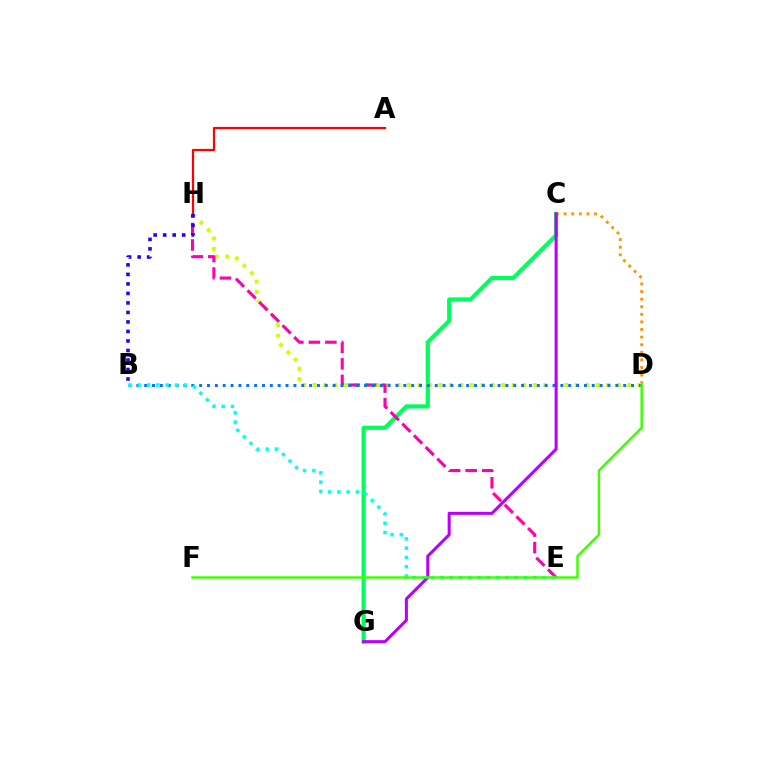{('C', 'D'): [{'color': '#ff9400', 'line_style': 'dotted', 'thickness': 2.06}], ('D', 'H'): [{'color': '#d1ff00', 'line_style': 'dotted', 'thickness': 2.85}], ('C', 'G'): [{'color': '#00ff5c', 'line_style': 'solid', 'thickness': 2.99}, {'color': '#b900ff', 'line_style': 'solid', 'thickness': 2.19}], ('E', 'H'): [{'color': '#ff00ac', 'line_style': 'dashed', 'thickness': 2.24}], ('B', 'D'): [{'color': '#0074ff', 'line_style': 'dotted', 'thickness': 2.13}], ('B', 'E'): [{'color': '#00fff6', 'line_style': 'dotted', 'thickness': 2.52}], ('A', 'H'): [{'color': '#ff0000', 'line_style': 'solid', 'thickness': 1.59}], ('D', 'F'): [{'color': '#3dff00', 'line_style': 'solid', 'thickness': 1.76}], ('B', 'H'): [{'color': '#2500ff', 'line_style': 'dotted', 'thickness': 2.58}]}